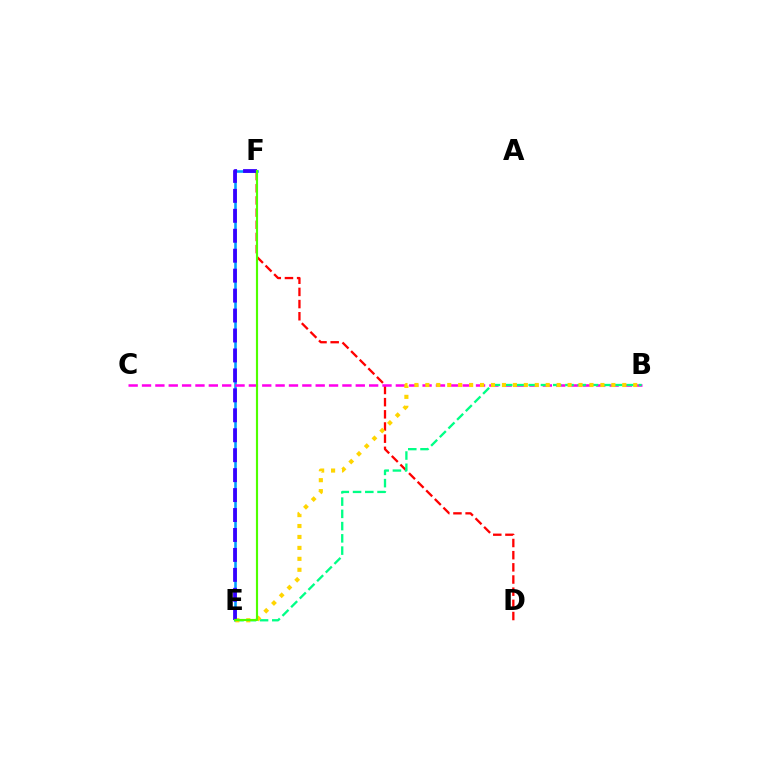{('D', 'F'): [{'color': '#ff0000', 'line_style': 'dashed', 'thickness': 1.65}], ('E', 'F'): [{'color': '#009eff', 'line_style': 'solid', 'thickness': 1.85}, {'color': '#3700ff', 'line_style': 'dashed', 'thickness': 2.71}, {'color': '#4fff00', 'line_style': 'solid', 'thickness': 1.55}], ('B', 'C'): [{'color': '#ff00ed', 'line_style': 'dashed', 'thickness': 1.81}], ('B', 'E'): [{'color': '#00ff86', 'line_style': 'dashed', 'thickness': 1.66}, {'color': '#ffd500', 'line_style': 'dotted', 'thickness': 2.97}]}